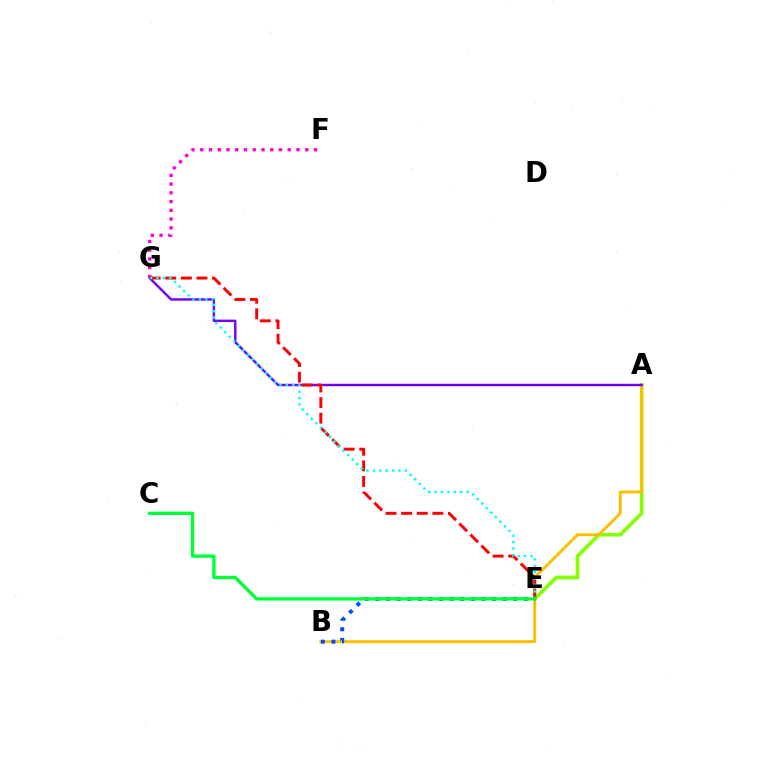{('F', 'G'): [{'color': '#ff00cf', 'line_style': 'dotted', 'thickness': 2.38}], ('A', 'E'): [{'color': '#84ff00', 'line_style': 'solid', 'thickness': 2.65}], ('A', 'B'): [{'color': '#ffbd00', 'line_style': 'solid', 'thickness': 2.09}], ('A', 'G'): [{'color': '#7200ff', 'line_style': 'solid', 'thickness': 1.74}], ('E', 'G'): [{'color': '#ff0000', 'line_style': 'dashed', 'thickness': 2.12}, {'color': '#00fff6', 'line_style': 'dotted', 'thickness': 1.75}], ('B', 'E'): [{'color': '#004bff', 'line_style': 'dotted', 'thickness': 2.88}], ('C', 'E'): [{'color': '#00ff39', 'line_style': 'solid', 'thickness': 2.4}]}